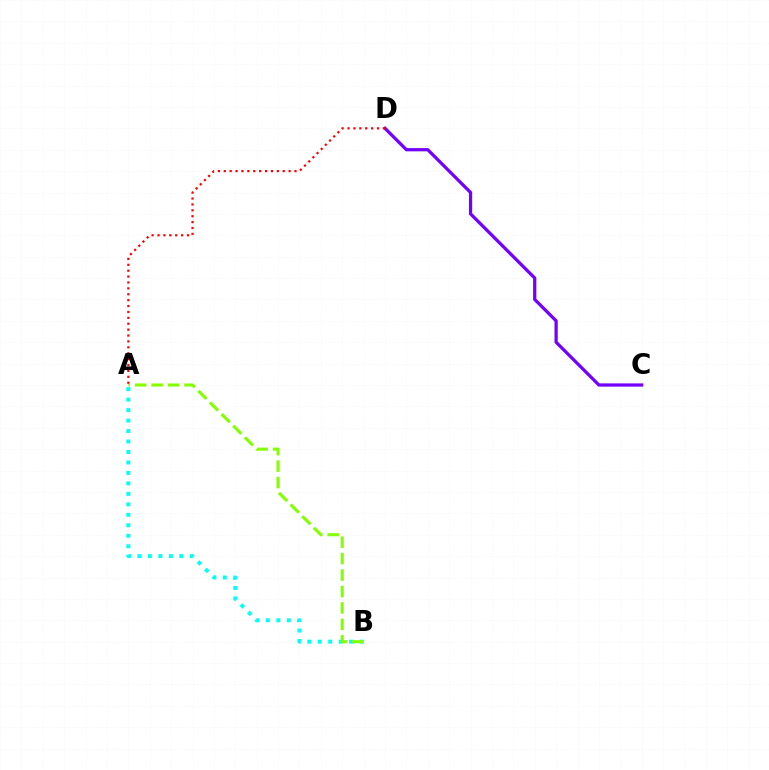{('C', 'D'): [{'color': '#7200ff', 'line_style': 'solid', 'thickness': 2.33}], ('A', 'B'): [{'color': '#00fff6', 'line_style': 'dotted', 'thickness': 2.85}, {'color': '#84ff00', 'line_style': 'dashed', 'thickness': 2.23}], ('A', 'D'): [{'color': '#ff0000', 'line_style': 'dotted', 'thickness': 1.6}]}